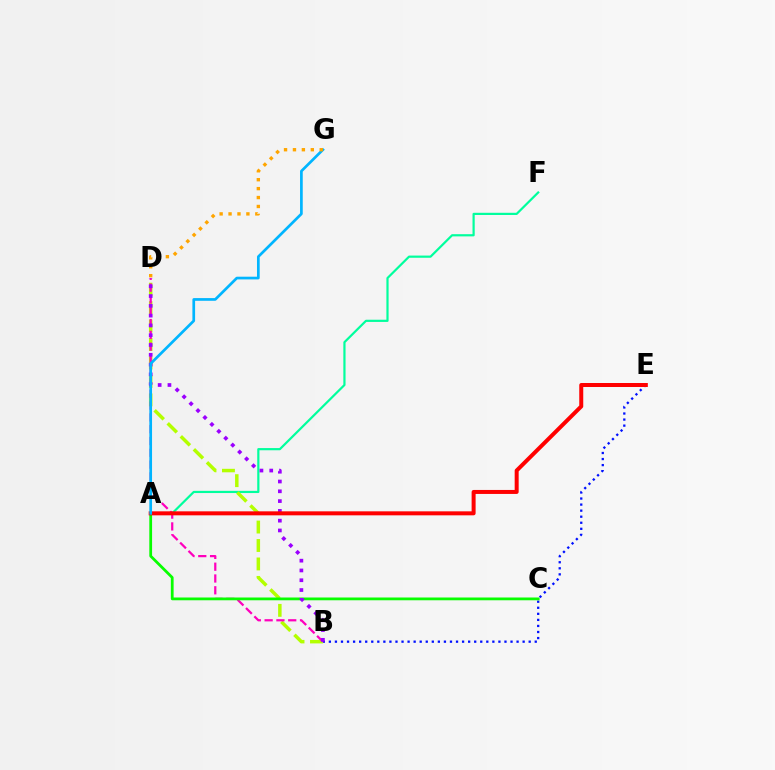{('B', 'E'): [{'color': '#0010ff', 'line_style': 'dotted', 'thickness': 1.65}], ('A', 'F'): [{'color': '#00ff9d', 'line_style': 'solid', 'thickness': 1.58}], ('B', 'D'): [{'color': '#b3ff00', 'line_style': 'dashed', 'thickness': 2.51}, {'color': '#ff00bd', 'line_style': 'dashed', 'thickness': 1.6}, {'color': '#9b00ff', 'line_style': 'dotted', 'thickness': 2.66}], ('A', 'C'): [{'color': '#08ff00', 'line_style': 'solid', 'thickness': 2.0}], ('A', 'E'): [{'color': '#ff0000', 'line_style': 'solid', 'thickness': 2.88}], ('A', 'G'): [{'color': '#00b5ff', 'line_style': 'solid', 'thickness': 1.94}], ('D', 'G'): [{'color': '#ffa500', 'line_style': 'dotted', 'thickness': 2.42}]}